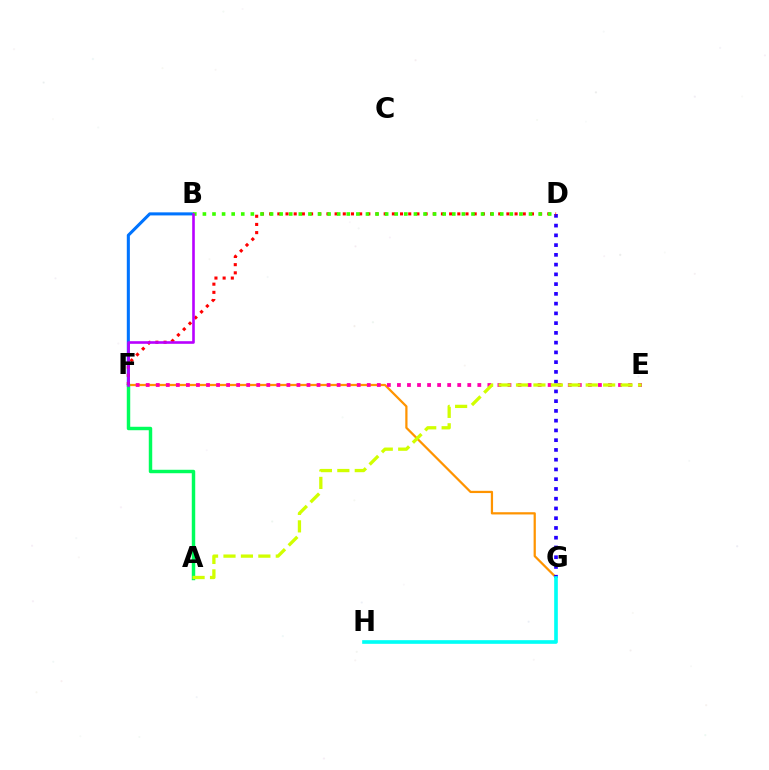{('F', 'G'): [{'color': '#ff9400', 'line_style': 'solid', 'thickness': 1.61}], ('E', 'F'): [{'color': '#ff00ac', 'line_style': 'dotted', 'thickness': 2.73}], ('D', 'G'): [{'color': '#2500ff', 'line_style': 'dotted', 'thickness': 2.65}], ('B', 'F'): [{'color': '#0074ff', 'line_style': 'solid', 'thickness': 2.21}, {'color': '#b900ff', 'line_style': 'solid', 'thickness': 1.89}], ('A', 'F'): [{'color': '#00ff5c', 'line_style': 'solid', 'thickness': 2.48}], ('D', 'F'): [{'color': '#ff0000', 'line_style': 'dotted', 'thickness': 2.22}], ('A', 'E'): [{'color': '#d1ff00', 'line_style': 'dashed', 'thickness': 2.37}], ('B', 'D'): [{'color': '#3dff00', 'line_style': 'dotted', 'thickness': 2.61}], ('G', 'H'): [{'color': '#00fff6', 'line_style': 'solid', 'thickness': 2.63}]}